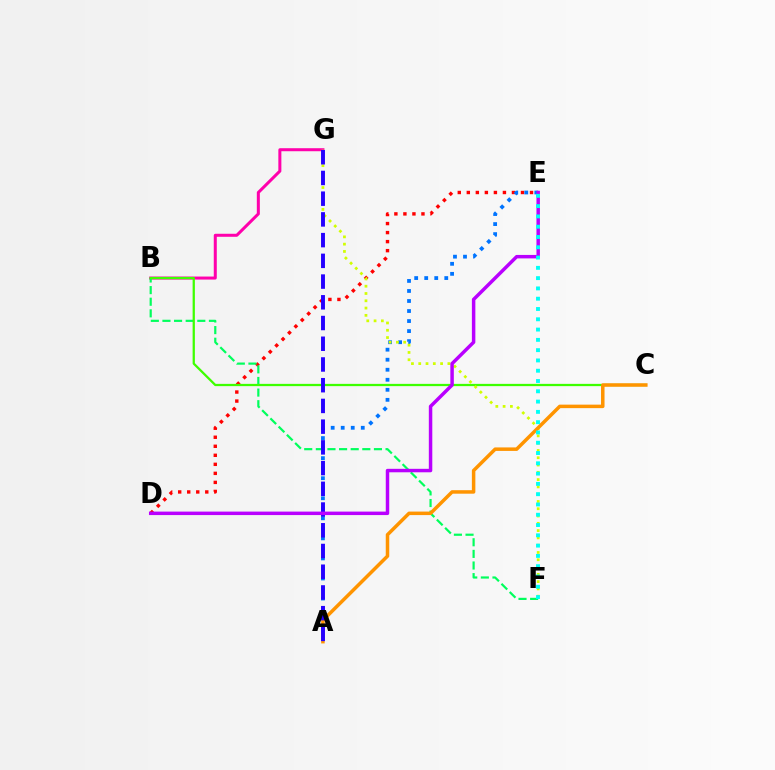{('D', 'E'): [{'color': '#ff0000', 'line_style': 'dotted', 'thickness': 2.45}, {'color': '#b900ff', 'line_style': 'solid', 'thickness': 2.5}], ('B', 'G'): [{'color': '#ff00ac', 'line_style': 'solid', 'thickness': 2.17}], ('B', 'F'): [{'color': '#00ff5c', 'line_style': 'dashed', 'thickness': 1.58}], ('B', 'C'): [{'color': '#3dff00', 'line_style': 'solid', 'thickness': 1.63}], ('A', 'E'): [{'color': '#0074ff', 'line_style': 'dotted', 'thickness': 2.73}], ('F', 'G'): [{'color': '#d1ff00', 'line_style': 'dotted', 'thickness': 1.98}], ('A', 'C'): [{'color': '#ff9400', 'line_style': 'solid', 'thickness': 2.52}], ('A', 'G'): [{'color': '#2500ff', 'line_style': 'dashed', 'thickness': 2.82}], ('E', 'F'): [{'color': '#00fff6', 'line_style': 'dotted', 'thickness': 2.8}]}